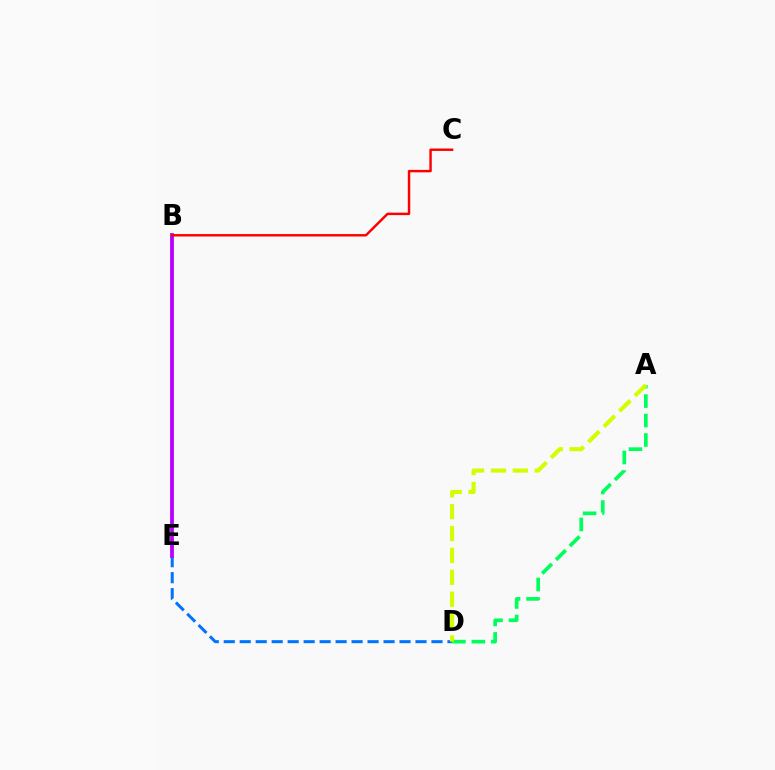{('D', 'E'): [{'color': '#0074ff', 'line_style': 'dashed', 'thickness': 2.17}], ('B', 'E'): [{'color': '#b900ff', 'line_style': 'solid', 'thickness': 2.73}], ('B', 'C'): [{'color': '#ff0000', 'line_style': 'solid', 'thickness': 1.76}], ('A', 'D'): [{'color': '#00ff5c', 'line_style': 'dashed', 'thickness': 2.65}, {'color': '#d1ff00', 'line_style': 'dashed', 'thickness': 2.97}]}